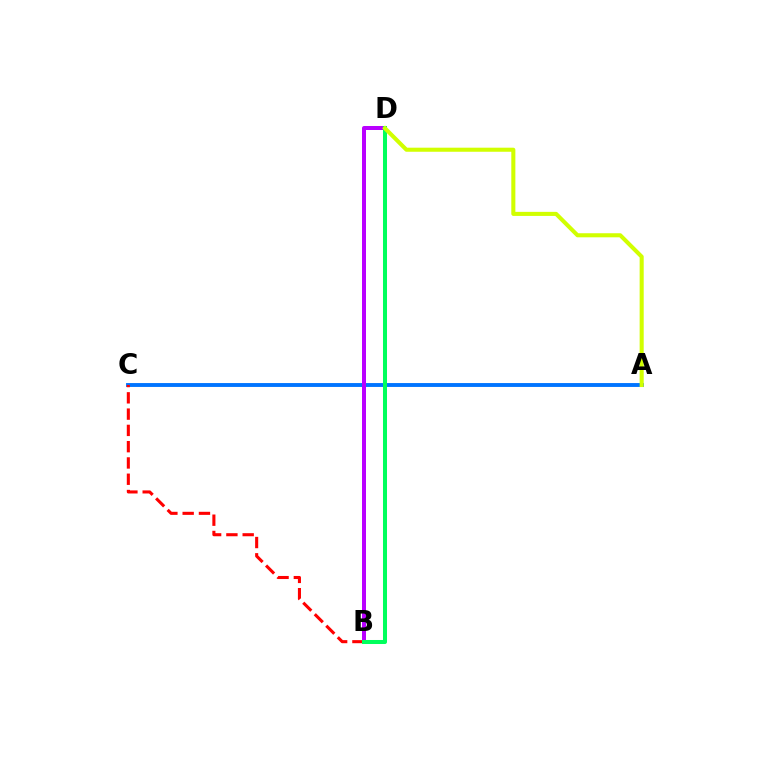{('A', 'C'): [{'color': '#0074ff', 'line_style': 'solid', 'thickness': 2.8}], ('B', 'D'): [{'color': '#b900ff', 'line_style': 'solid', 'thickness': 2.87}, {'color': '#00ff5c', 'line_style': 'solid', 'thickness': 2.9}], ('B', 'C'): [{'color': '#ff0000', 'line_style': 'dashed', 'thickness': 2.21}], ('A', 'D'): [{'color': '#d1ff00', 'line_style': 'solid', 'thickness': 2.93}]}